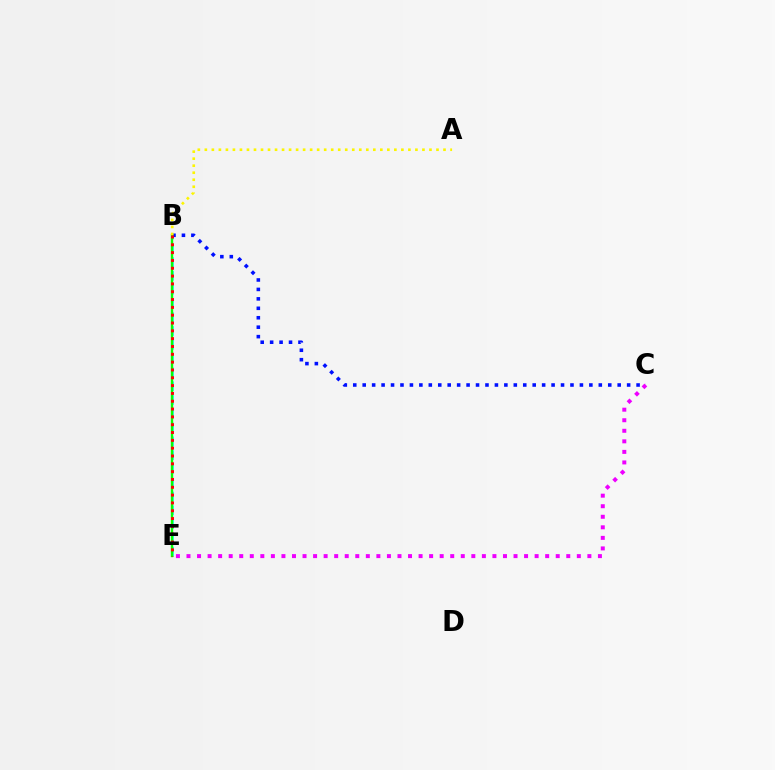{('B', 'E'): [{'color': '#00fff6', 'line_style': 'dashed', 'thickness': 1.87}, {'color': '#08ff00', 'line_style': 'solid', 'thickness': 1.72}, {'color': '#ff0000', 'line_style': 'dotted', 'thickness': 2.13}], ('B', 'C'): [{'color': '#0010ff', 'line_style': 'dotted', 'thickness': 2.57}], ('C', 'E'): [{'color': '#ee00ff', 'line_style': 'dotted', 'thickness': 2.87}], ('A', 'B'): [{'color': '#fcf500', 'line_style': 'dotted', 'thickness': 1.91}]}